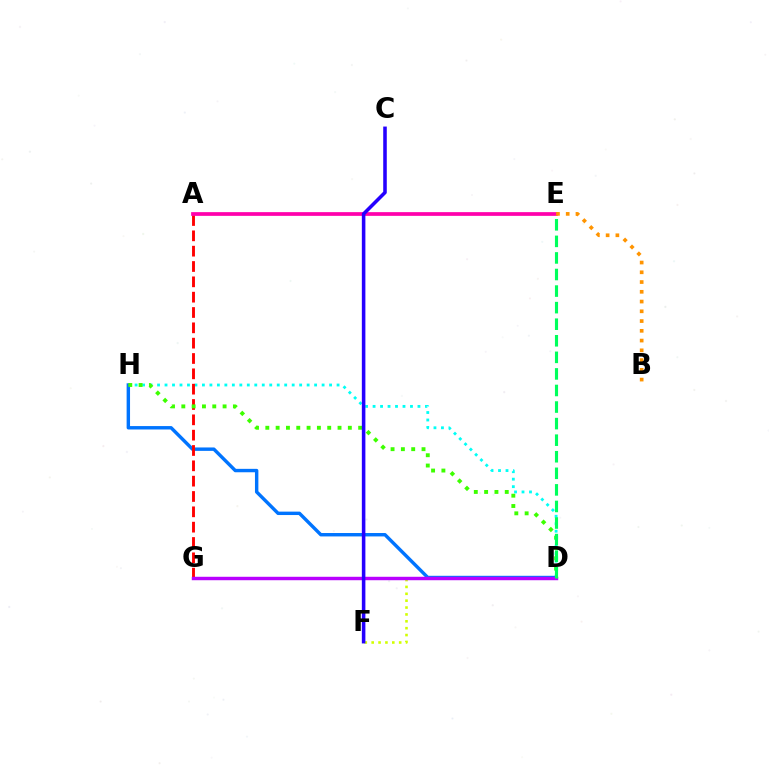{('D', 'H'): [{'color': '#00fff6', 'line_style': 'dotted', 'thickness': 2.03}, {'color': '#0074ff', 'line_style': 'solid', 'thickness': 2.46}, {'color': '#3dff00', 'line_style': 'dotted', 'thickness': 2.8}], ('A', 'G'): [{'color': '#ff0000', 'line_style': 'dashed', 'thickness': 2.08}], ('A', 'E'): [{'color': '#ff00ac', 'line_style': 'solid', 'thickness': 2.68}], ('D', 'F'): [{'color': '#d1ff00', 'line_style': 'dotted', 'thickness': 1.87}], ('D', 'G'): [{'color': '#b900ff', 'line_style': 'solid', 'thickness': 2.47}], ('D', 'E'): [{'color': '#00ff5c', 'line_style': 'dashed', 'thickness': 2.25}], ('C', 'F'): [{'color': '#2500ff', 'line_style': 'solid', 'thickness': 2.56}], ('B', 'E'): [{'color': '#ff9400', 'line_style': 'dotted', 'thickness': 2.65}]}